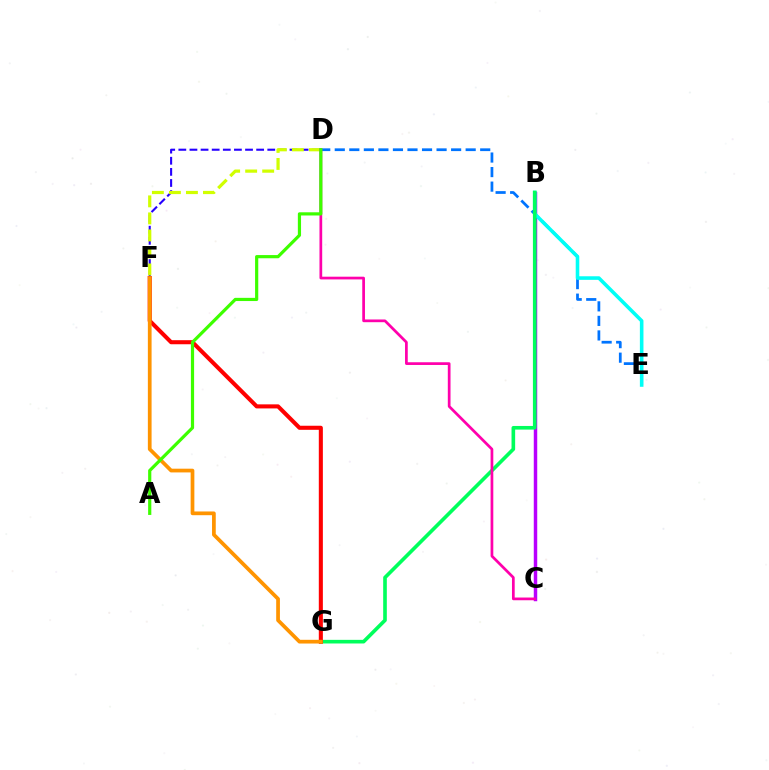{('D', 'F'): [{'color': '#2500ff', 'line_style': 'dashed', 'thickness': 1.51}, {'color': '#d1ff00', 'line_style': 'dashed', 'thickness': 2.31}], ('B', 'C'): [{'color': '#b900ff', 'line_style': 'solid', 'thickness': 2.49}], ('D', 'E'): [{'color': '#0074ff', 'line_style': 'dashed', 'thickness': 1.98}], ('B', 'E'): [{'color': '#00fff6', 'line_style': 'solid', 'thickness': 2.58}], ('B', 'G'): [{'color': '#00ff5c', 'line_style': 'solid', 'thickness': 2.61}], ('F', 'G'): [{'color': '#ff0000', 'line_style': 'solid', 'thickness': 2.93}, {'color': '#ff9400', 'line_style': 'solid', 'thickness': 2.68}], ('C', 'D'): [{'color': '#ff00ac', 'line_style': 'solid', 'thickness': 1.96}], ('A', 'D'): [{'color': '#3dff00', 'line_style': 'solid', 'thickness': 2.3}]}